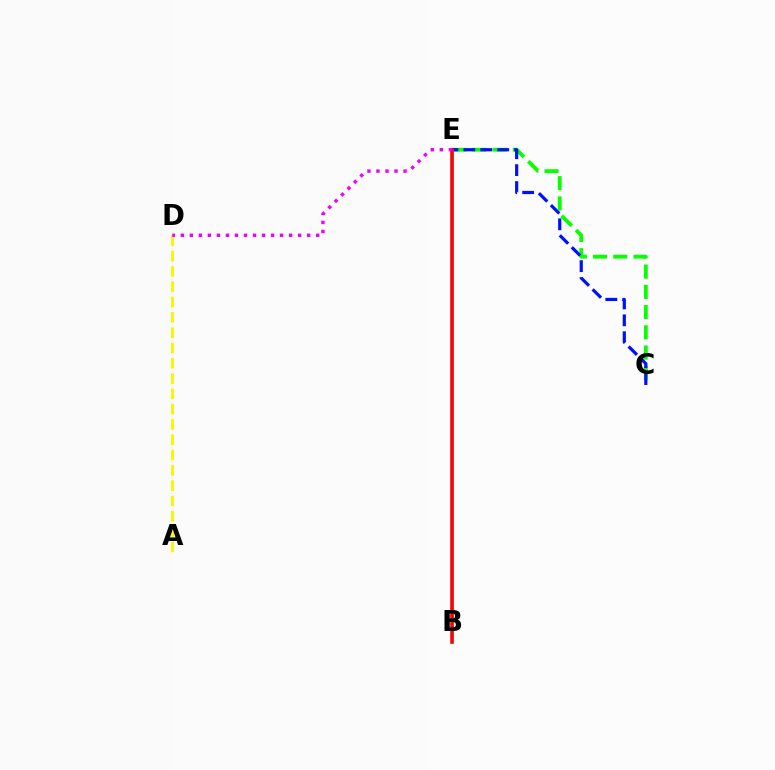{('C', 'E'): [{'color': '#08ff00', 'line_style': 'dashed', 'thickness': 2.75}, {'color': '#0010ff', 'line_style': 'dashed', 'thickness': 2.3}], ('A', 'D'): [{'color': '#fcf500', 'line_style': 'dashed', 'thickness': 2.08}], ('B', 'E'): [{'color': '#00fff6', 'line_style': 'solid', 'thickness': 1.88}, {'color': '#ff0000', 'line_style': 'solid', 'thickness': 2.56}], ('D', 'E'): [{'color': '#ee00ff', 'line_style': 'dotted', 'thickness': 2.45}]}